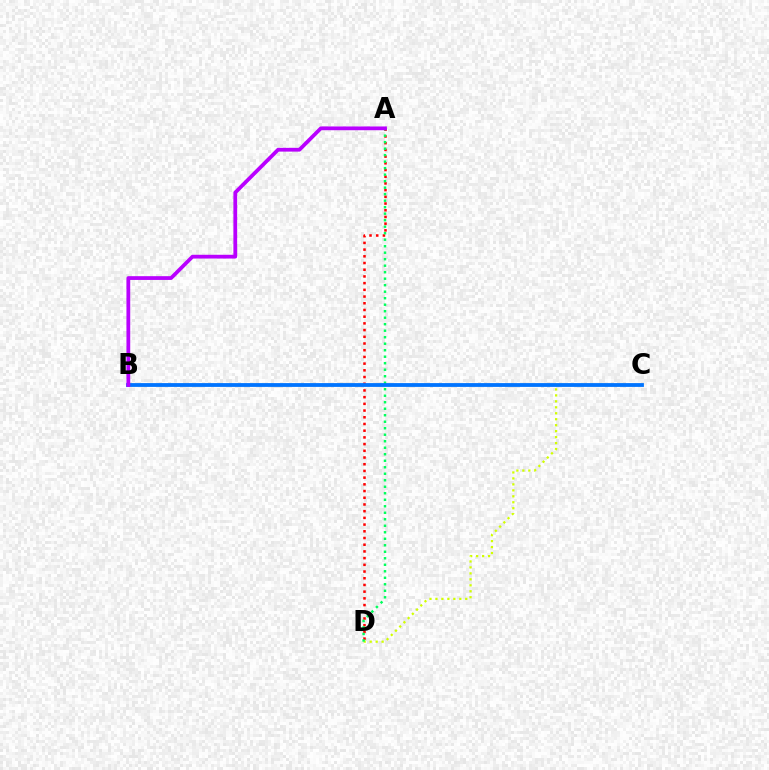{('A', 'D'): [{'color': '#ff0000', 'line_style': 'dotted', 'thickness': 1.82}, {'color': '#00ff5c', 'line_style': 'dotted', 'thickness': 1.77}], ('C', 'D'): [{'color': '#d1ff00', 'line_style': 'dotted', 'thickness': 1.62}], ('B', 'C'): [{'color': '#0074ff', 'line_style': 'solid', 'thickness': 2.73}], ('A', 'B'): [{'color': '#b900ff', 'line_style': 'solid', 'thickness': 2.71}]}